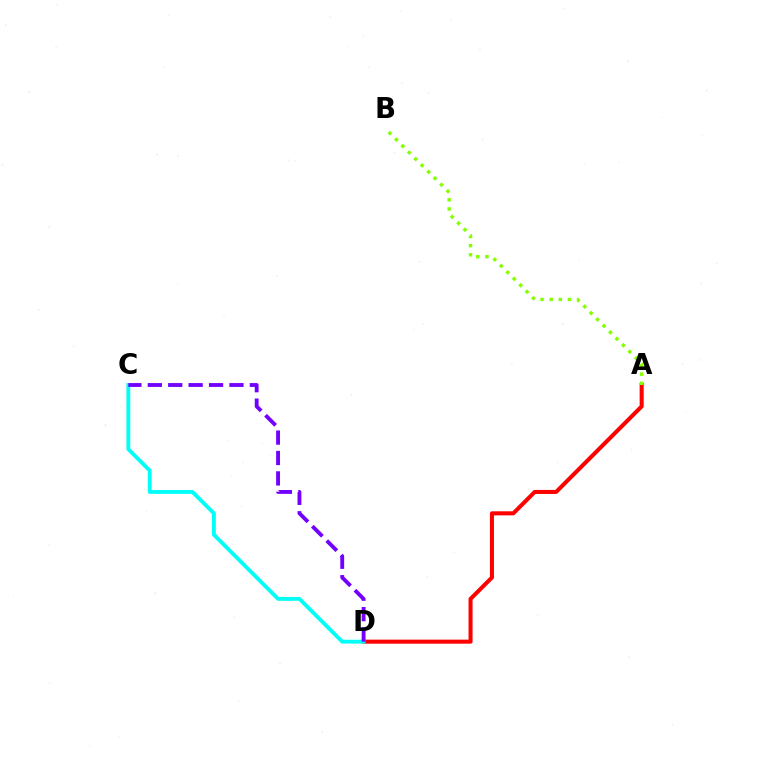{('A', 'D'): [{'color': '#ff0000', 'line_style': 'solid', 'thickness': 2.91}], ('C', 'D'): [{'color': '#00fff6', 'line_style': 'solid', 'thickness': 2.76}, {'color': '#7200ff', 'line_style': 'dashed', 'thickness': 2.77}], ('A', 'B'): [{'color': '#84ff00', 'line_style': 'dotted', 'thickness': 2.48}]}